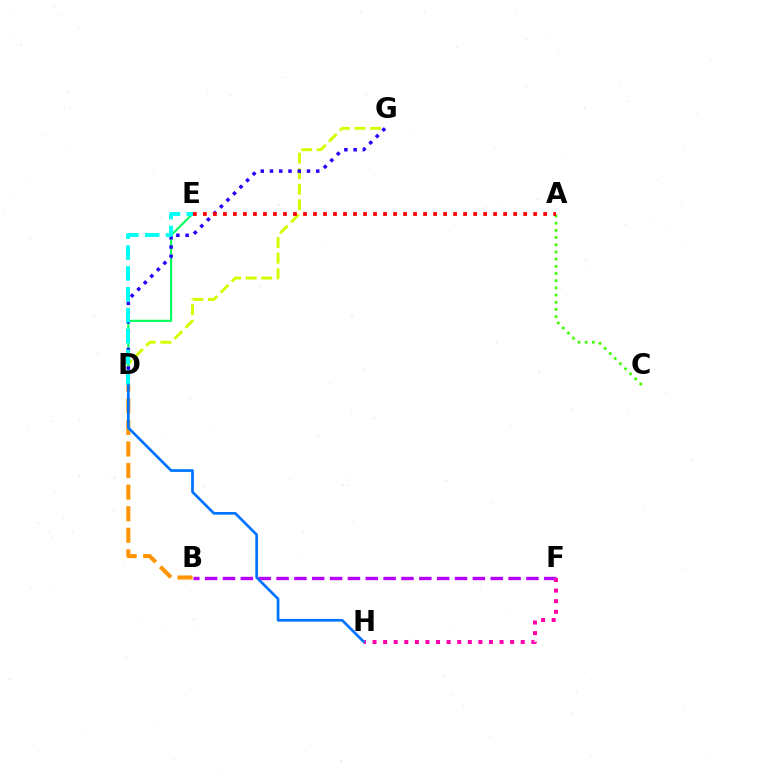{('D', 'G'): [{'color': '#d1ff00', 'line_style': 'dashed', 'thickness': 2.11}, {'color': '#2500ff', 'line_style': 'dotted', 'thickness': 2.51}], ('B', 'F'): [{'color': '#b900ff', 'line_style': 'dashed', 'thickness': 2.42}], ('F', 'H'): [{'color': '#ff00ac', 'line_style': 'dotted', 'thickness': 2.88}], ('B', 'D'): [{'color': '#ff9400', 'line_style': 'dashed', 'thickness': 2.93}], ('A', 'C'): [{'color': '#3dff00', 'line_style': 'dotted', 'thickness': 1.95}], ('D', 'E'): [{'color': '#00ff5c', 'line_style': 'solid', 'thickness': 1.52}, {'color': '#00fff6', 'line_style': 'dashed', 'thickness': 2.83}], ('A', 'E'): [{'color': '#ff0000', 'line_style': 'dotted', 'thickness': 2.72}], ('D', 'H'): [{'color': '#0074ff', 'line_style': 'solid', 'thickness': 1.95}]}